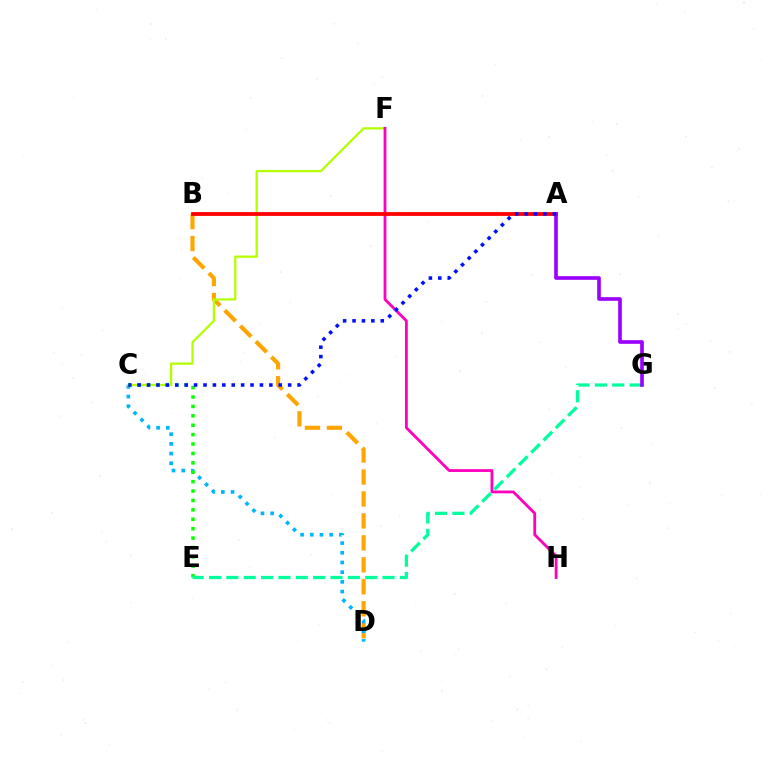{('B', 'D'): [{'color': '#ffa500', 'line_style': 'dashed', 'thickness': 2.98}], ('C', 'D'): [{'color': '#00b5ff', 'line_style': 'dotted', 'thickness': 2.63}], ('C', 'F'): [{'color': '#b3ff00', 'line_style': 'solid', 'thickness': 1.62}], ('C', 'E'): [{'color': '#08ff00', 'line_style': 'dotted', 'thickness': 2.56}], ('E', 'G'): [{'color': '#00ff9d', 'line_style': 'dashed', 'thickness': 2.36}], ('F', 'H'): [{'color': '#ff00bd', 'line_style': 'solid', 'thickness': 2.02}], ('A', 'B'): [{'color': '#ff0000', 'line_style': 'solid', 'thickness': 2.72}], ('A', 'G'): [{'color': '#9b00ff', 'line_style': 'solid', 'thickness': 2.62}], ('A', 'C'): [{'color': '#0010ff', 'line_style': 'dotted', 'thickness': 2.56}]}